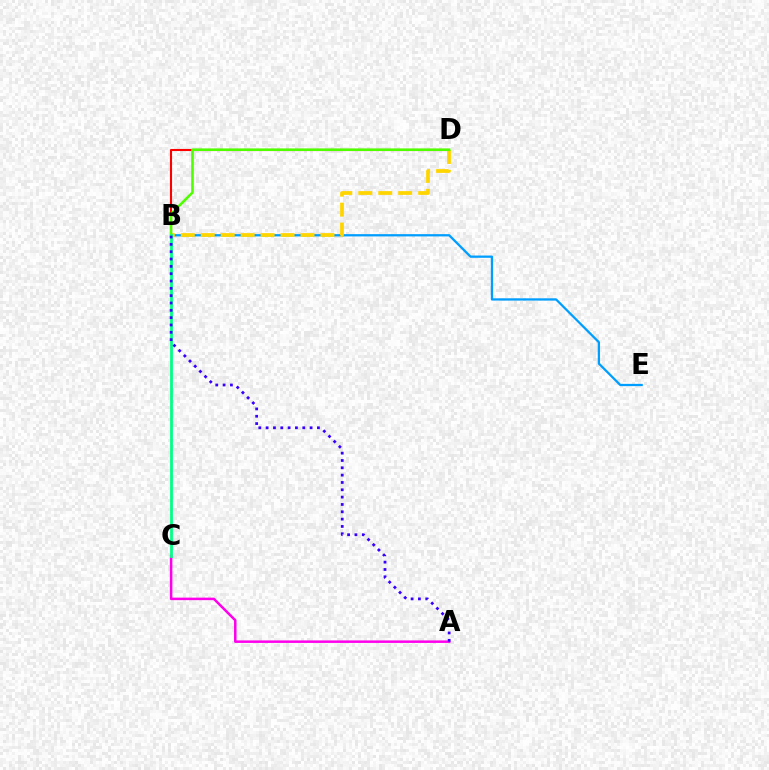{('B', 'D'): [{'color': '#ff0000', 'line_style': 'solid', 'thickness': 1.51}, {'color': '#ffd500', 'line_style': 'dashed', 'thickness': 2.71}, {'color': '#4fff00', 'line_style': 'solid', 'thickness': 1.86}], ('A', 'C'): [{'color': '#ff00ed', 'line_style': 'solid', 'thickness': 1.81}], ('B', 'E'): [{'color': '#009eff', 'line_style': 'solid', 'thickness': 1.63}], ('B', 'C'): [{'color': '#00ff86', 'line_style': 'solid', 'thickness': 2.0}], ('A', 'B'): [{'color': '#3700ff', 'line_style': 'dotted', 'thickness': 1.99}]}